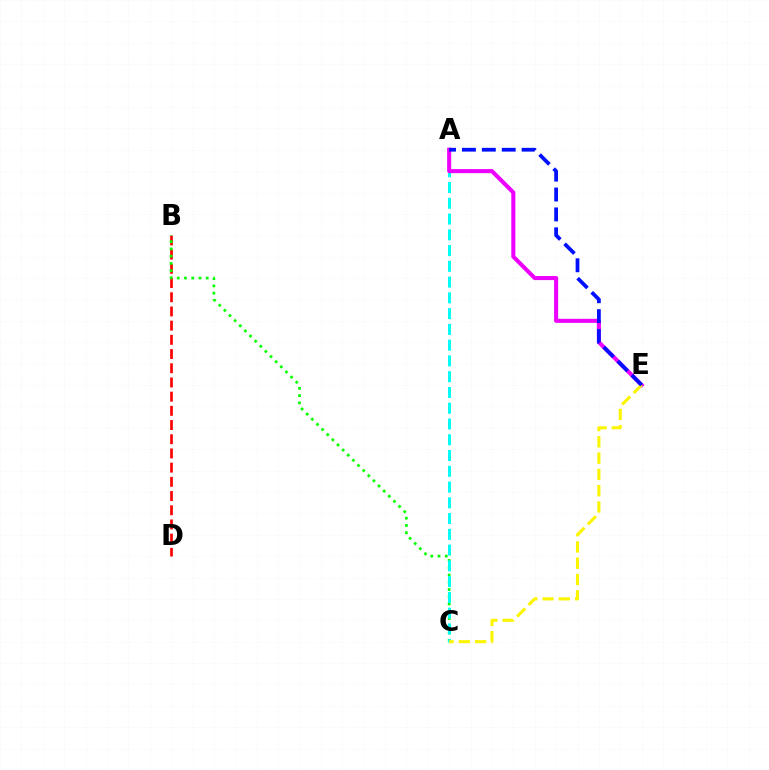{('B', 'D'): [{'color': '#ff0000', 'line_style': 'dashed', 'thickness': 1.93}], ('B', 'C'): [{'color': '#08ff00', 'line_style': 'dotted', 'thickness': 1.97}], ('A', 'C'): [{'color': '#00fff6', 'line_style': 'dashed', 'thickness': 2.14}], ('A', 'E'): [{'color': '#ee00ff', 'line_style': 'solid', 'thickness': 2.93}, {'color': '#0010ff', 'line_style': 'dashed', 'thickness': 2.7}], ('C', 'E'): [{'color': '#fcf500', 'line_style': 'dashed', 'thickness': 2.21}]}